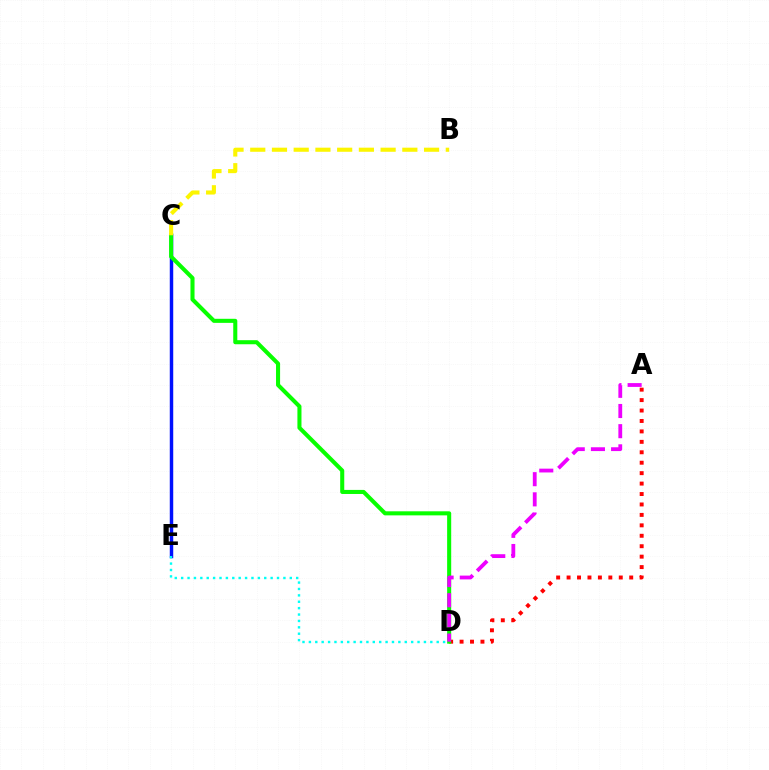{('C', 'E'): [{'color': '#0010ff', 'line_style': 'solid', 'thickness': 2.48}], ('D', 'E'): [{'color': '#00fff6', 'line_style': 'dotted', 'thickness': 1.74}], ('A', 'D'): [{'color': '#ff0000', 'line_style': 'dotted', 'thickness': 2.84}, {'color': '#ee00ff', 'line_style': 'dashed', 'thickness': 2.74}], ('C', 'D'): [{'color': '#08ff00', 'line_style': 'solid', 'thickness': 2.93}], ('B', 'C'): [{'color': '#fcf500', 'line_style': 'dashed', 'thickness': 2.95}]}